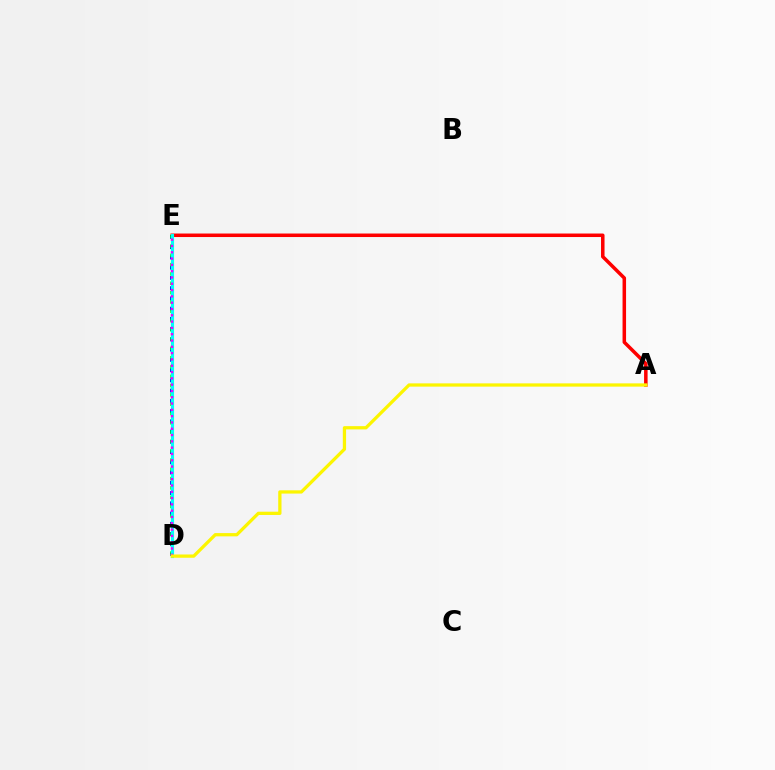{('A', 'E'): [{'color': '#ff0000', 'line_style': 'solid', 'thickness': 2.53}], ('D', 'E'): [{'color': '#0010ff', 'line_style': 'dotted', 'thickness': 2.78}, {'color': '#08ff00', 'line_style': 'dotted', 'thickness': 2.53}, {'color': '#00fff6', 'line_style': 'solid', 'thickness': 2.26}, {'color': '#ee00ff', 'line_style': 'dotted', 'thickness': 1.71}], ('A', 'D'): [{'color': '#fcf500', 'line_style': 'solid', 'thickness': 2.35}]}